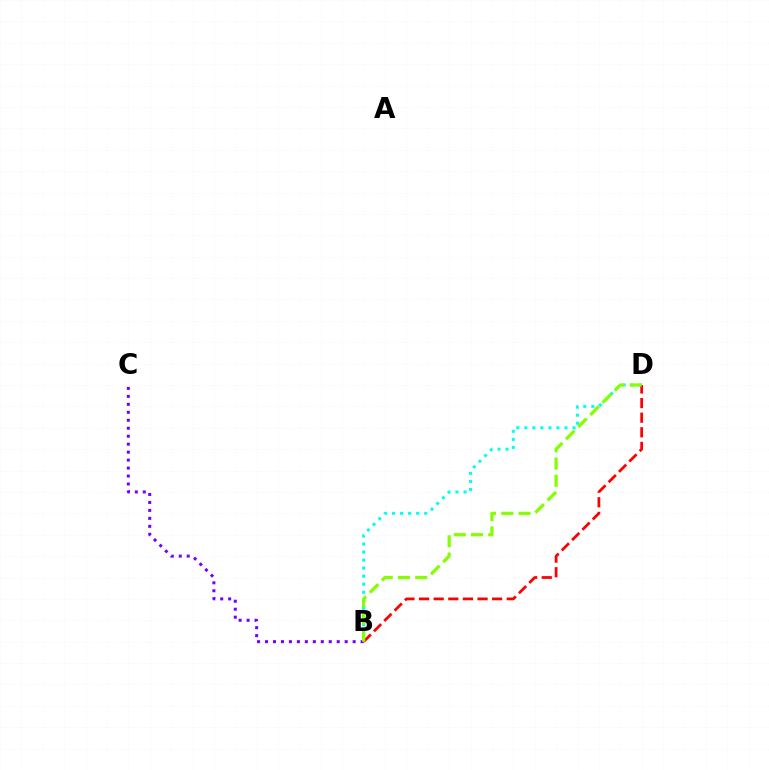{('B', 'D'): [{'color': '#00fff6', 'line_style': 'dotted', 'thickness': 2.18}, {'color': '#ff0000', 'line_style': 'dashed', 'thickness': 1.99}, {'color': '#84ff00', 'line_style': 'dashed', 'thickness': 2.34}], ('B', 'C'): [{'color': '#7200ff', 'line_style': 'dotted', 'thickness': 2.16}]}